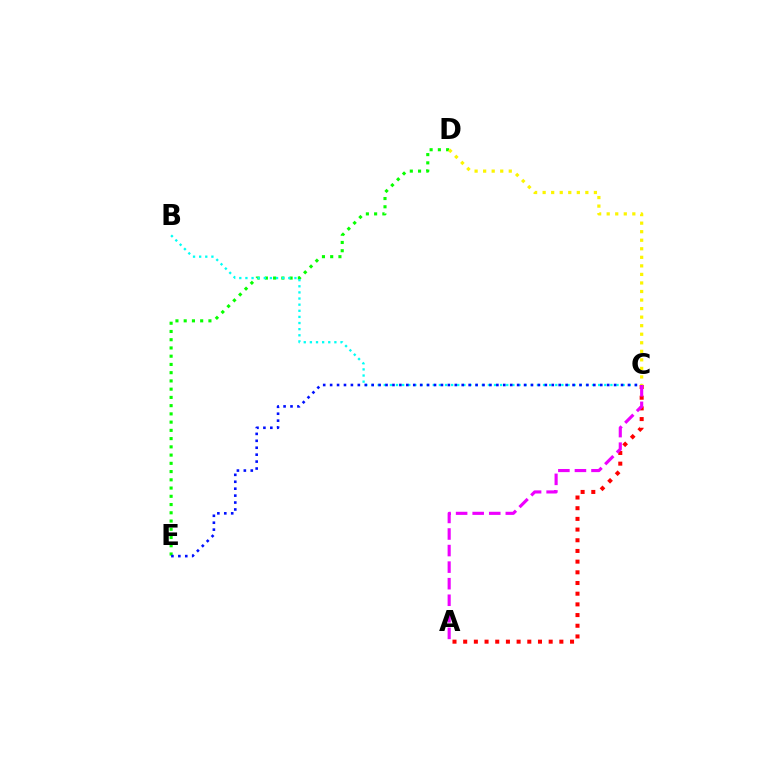{('D', 'E'): [{'color': '#08ff00', 'line_style': 'dotted', 'thickness': 2.24}], ('B', 'C'): [{'color': '#00fff6', 'line_style': 'dotted', 'thickness': 1.66}], ('A', 'C'): [{'color': '#ff0000', 'line_style': 'dotted', 'thickness': 2.9}, {'color': '#ee00ff', 'line_style': 'dashed', 'thickness': 2.25}], ('C', 'E'): [{'color': '#0010ff', 'line_style': 'dotted', 'thickness': 1.88}], ('C', 'D'): [{'color': '#fcf500', 'line_style': 'dotted', 'thickness': 2.32}]}